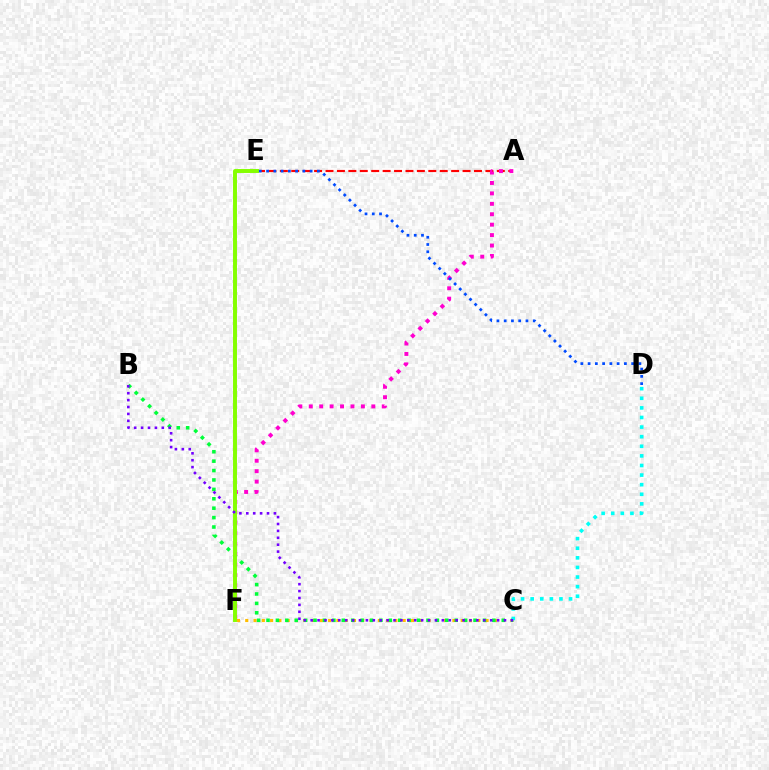{('C', 'F'): [{'color': '#ffbd00', 'line_style': 'dotted', 'thickness': 2.25}], ('A', 'E'): [{'color': '#ff0000', 'line_style': 'dashed', 'thickness': 1.55}], ('B', 'C'): [{'color': '#00ff39', 'line_style': 'dotted', 'thickness': 2.56}, {'color': '#7200ff', 'line_style': 'dotted', 'thickness': 1.88}], ('A', 'F'): [{'color': '#ff00cf', 'line_style': 'dotted', 'thickness': 2.83}], ('E', 'F'): [{'color': '#84ff00', 'line_style': 'solid', 'thickness': 2.83}], ('C', 'D'): [{'color': '#00fff6', 'line_style': 'dotted', 'thickness': 2.61}], ('D', 'E'): [{'color': '#004bff', 'line_style': 'dotted', 'thickness': 1.97}]}